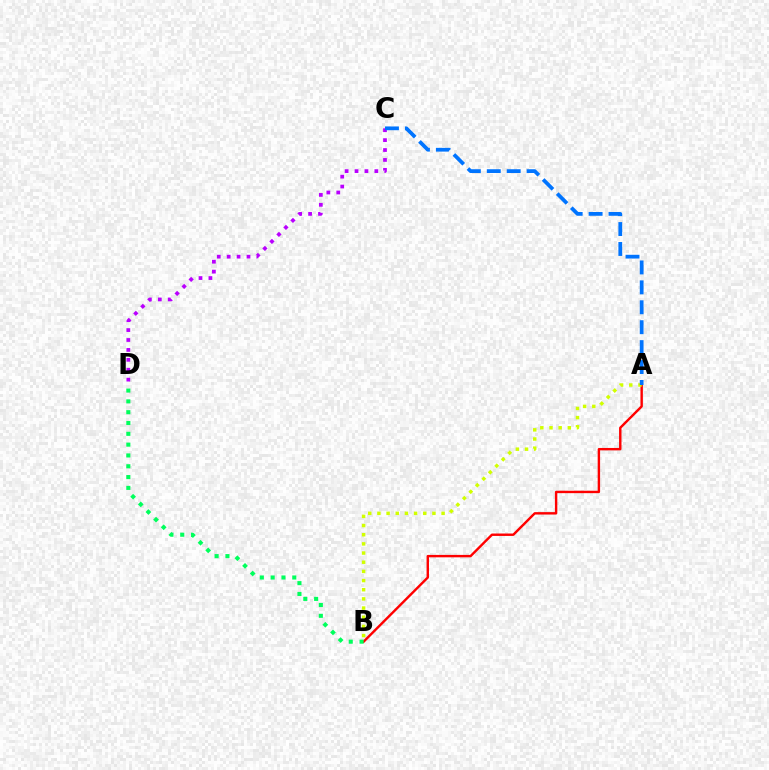{('A', 'B'): [{'color': '#ff0000', 'line_style': 'solid', 'thickness': 1.74}, {'color': '#d1ff00', 'line_style': 'dotted', 'thickness': 2.49}], ('C', 'D'): [{'color': '#b900ff', 'line_style': 'dotted', 'thickness': 2.69}], ('B', 'D'): [{'color': '#00ff5c', 'line_style': 'dotted', 'thickness': 2.94}], ('A', 'C'): [{'color': '#0074ff', 'line_style': 'dashed', 'thickness': 2.71}]}